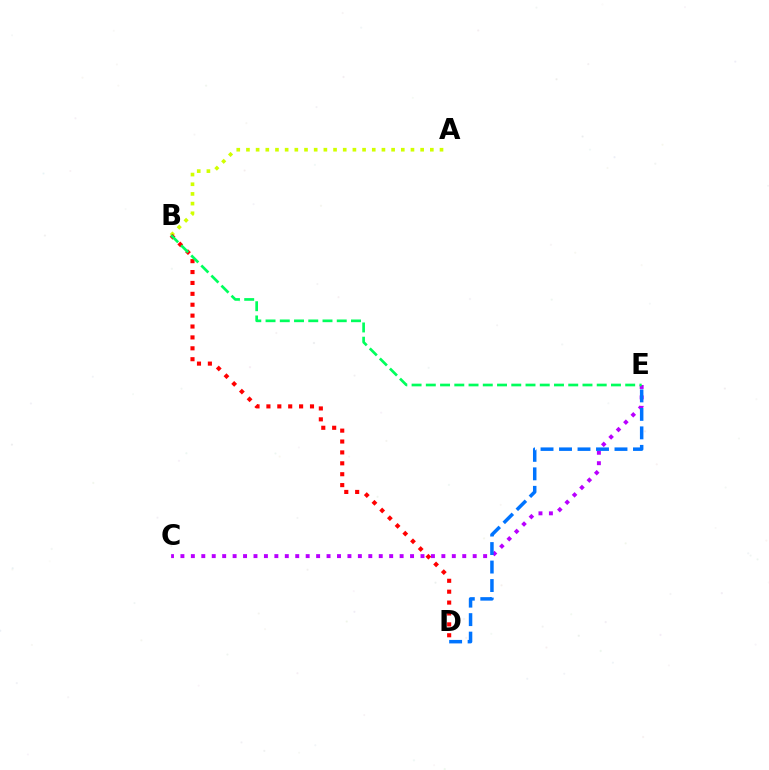{('A', 'B'): [{'color': '#d1ff00', 'line_style': 'dotted', 'thickness': 2.63}], ('C', 'E'): [{'color': '#b900ff', 'line_style': 'dotted', 'thickness': 2.84}], ('D', 'E'): [{'color': '#0074ff', 'line_style': 'dashed', 'thickness': 2.51}], ('B', 'D'): [{'color': '#ff0000', 'line_style': 'dotted', 'thickness': 2.96}], ('B', 'E'): [{'color': '#00ff5c', 'line_style': 'dashed', 'thickness': 1.93}]}